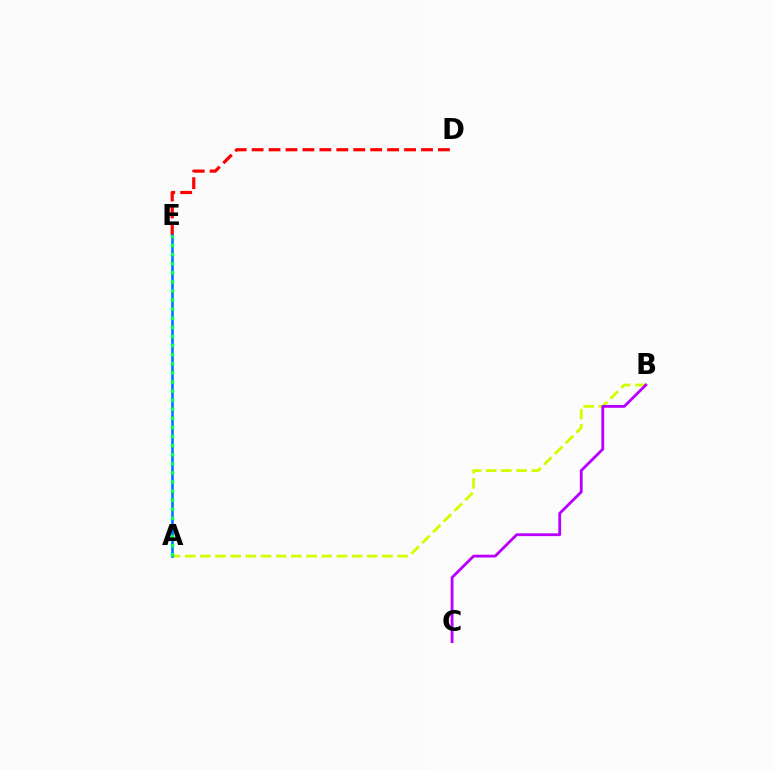{('D', 'E'): [{'color': '#ff0000', 'line_style': 'dashed', 'thickness': 2.3}], ('A', 'B'): [{'color': '#d1ff00', 'line_style': 'dashed', 'thickness': 2.06}], ('A', 'E'): [{'color': '#0074ff', 'line_style': 'solid', 'thickness': 1.89}, {'color': '#00ff5c', 'line_style': 'dotted', 'thickness': 2.47}], ('B', 'C'): [{'color': '#b900ff', 'line_style': 'solid', 'thickness': 2.03}]}